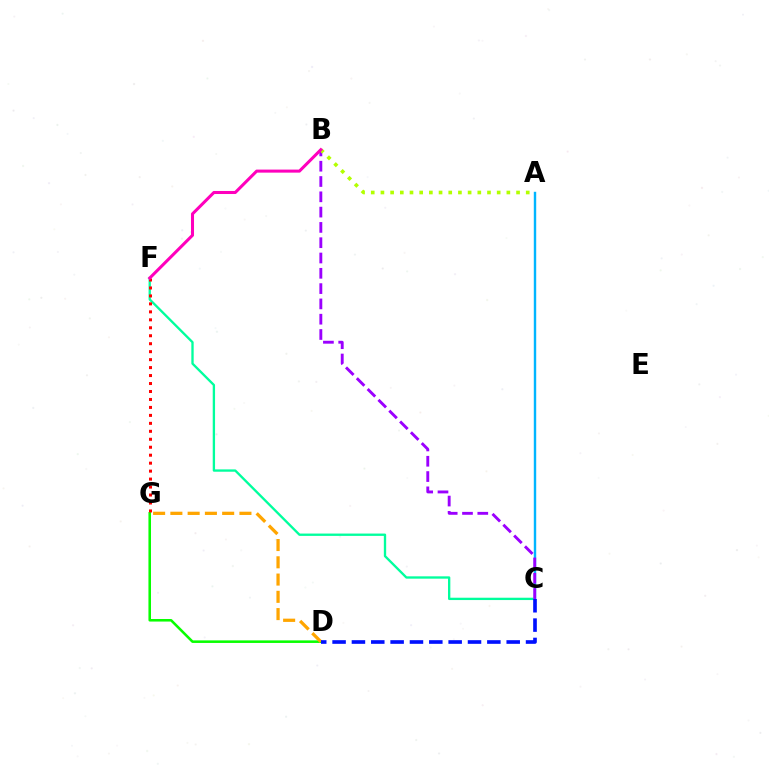{('D', 'G'): [{'color': '#08ff00', 'line_style': 'solid', 'thickness': 1.84}, {'color': '#ffa500', 'line_style': 'dashed', 'thickness': 2.35}], ('C', 'F'): [{'color': '#00ff9d', 'line_style': 'solid', 'thickness': 1.68}], ('A', 'C'): [{'color': '#00b5ff', 'line_style': 'solid', 'thickness': 1.74}], ('B', 'C'): [{'color': '#9b00ff', 'line_style': 'dashed', 'thickness': 2.08}], ('C', 'D'): [{'color': '#0010ff', 'line_style': 'dashed', 'thickness': 2.63}], ('F', 'G'): [{'color': '#ff0000', 'line_style': 'dotted', 'thickness': 2.16}], ('A', 'B'): [{'color': '#b3ff00', 'line_style': 'dotted', 'thickness': 2.63}], ('B', 'F'): [{'color': '#ff00bd', 'line_style': 'solid', 'thickness': 2.19}]}